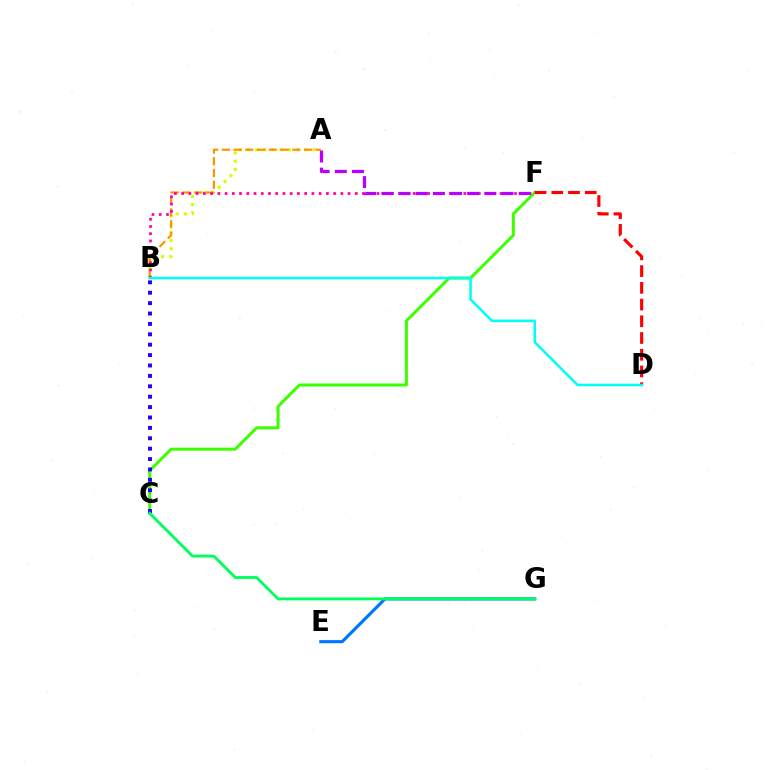{('A', 'B'): [{'color': '#d1ff00', 'line_style': 'dotted', 'thickness': 2.23}, {'color': '#ff9400', 'line_style': 'dashed', 'thickness': 1.59}], ('C', 'F'): [{'color': '#3dff00', 'line_style': 'solid', 'thickness': 2.17}], ('B', 'F'): [{'color': '#ff00ac', 'line_style': 'dotted', 'thickness': 1.97}], ('B', 'C'): [{'color': '#2500ff', 'line_style': 'dotted', 'thickness': 2.82}], ('A', 'F'): [{'color': '#b900ff', 'line_style': 'dashed', 'thickness': 2.33}], ('E', 'G'): [{'color': '#0074ff', 'line_style': 'solid', 'thickness': 2.24}], ('D', 'F'): [{'color': '#ff0000', 'line_style': 'dashed', 'thickness': 2.27}], ('C', 'G'): [{'color': '#00ff5c', 'line_style': 'solid', 'thickness': 2.06}], ('B', 'D'): [{'color': '#00fff6', 'line_style': 'solid', 'thickness': 1.83}]}